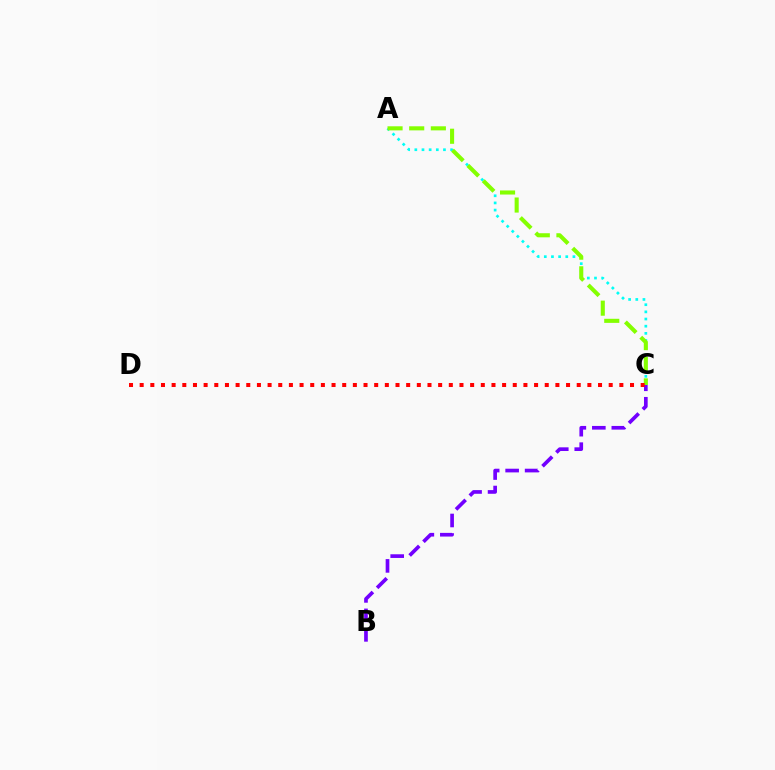{('B', 'C'): [{'color': '#7200ff', 'line_style': 'dashed', 'thickness': 2.65}], ('A', 'C'): [{'color': '#00fff6', 'line_style': 'dotted', 'thickness': 1.95}, {'color': '#84ff00', 'line_style': 'dashed', 'thickness': 2.94}], ('C', 'D'): [{'color': '#ff0000', 'line_style': 'dotted', 'thickness': 2.9}]}